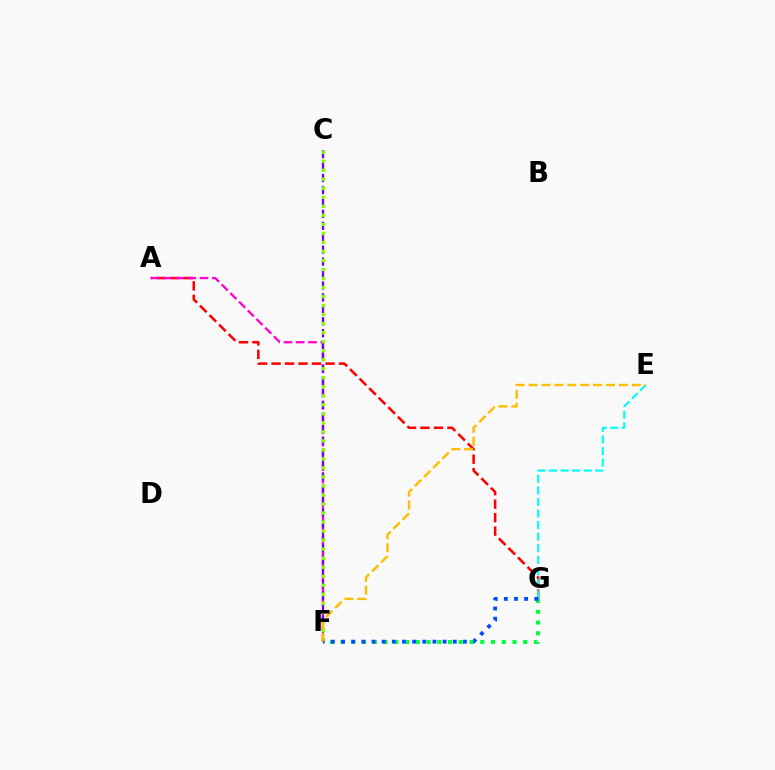{('A', 'G'): [{'color': '#ff0000', 'line_style': 'dashed', 'thickness': 1.83}], ('A', 'F'): [{'color': '#ff00cf', 'line_style': 'dashed', 'thickness': 1.67}], ('C', 'F'): [{'color': '#7200ff', 'line_style': 'dashed', 'thickness': 1.62}, {'color': '#84ff00', 'line_style': 'dotted', 'thickness': 2.45}], ('F', 'G'): [{'color': '#00ff39', 'line_style': 'dotted', 'thickness': 2.92}, {'color': '#004bff', 'line_style': 'dotted', 'thickness': 2.76}], ('E', 'G'): [{'color': '#00fff6', 'line_style': 'dashed', 'thickness': 1.57}], ('E', 'F'): [{'color': '#ffbd00', 'line_style': 'dashed', 'thickness': 1.75}]}